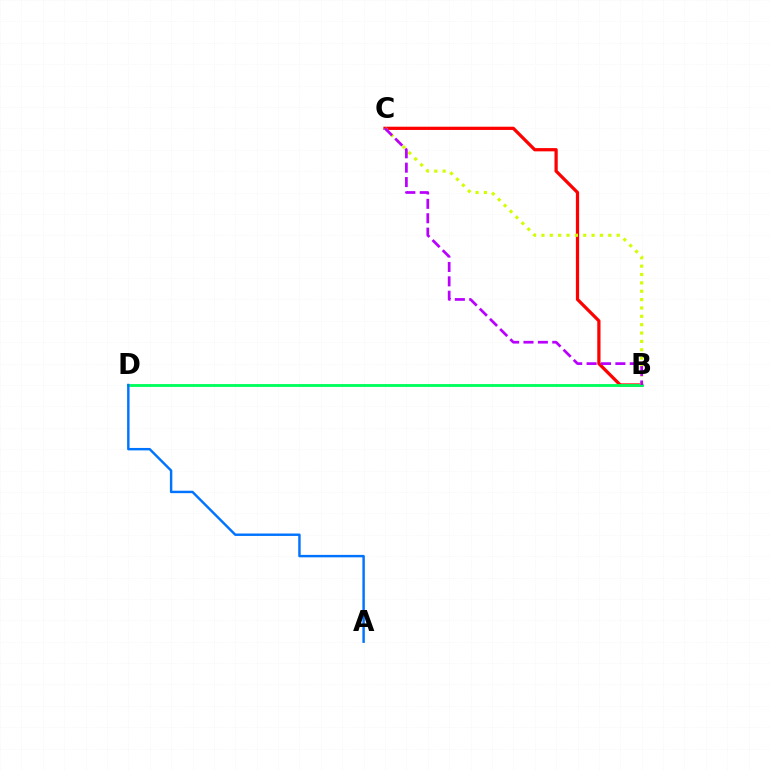{('B', 'C'): [{'color': '#ff0000', 'line_style': 'solid', 'thickness': 2.33}, {'color': '#d1ff00', 'line_style': 'dotted', 'thickness': 2.27}, {'color': '#b900ff', 'line_style': 'dashed', 'thickness': 1.96}], ('B', 'D'): [{'color': '#00ff5c', 'line_style': 'solid', 'thickness': 2.06}], ('A', 'D'): [{'color': '#0074ff', 'line_style': 'solid', 'thickness': 1.76}]}